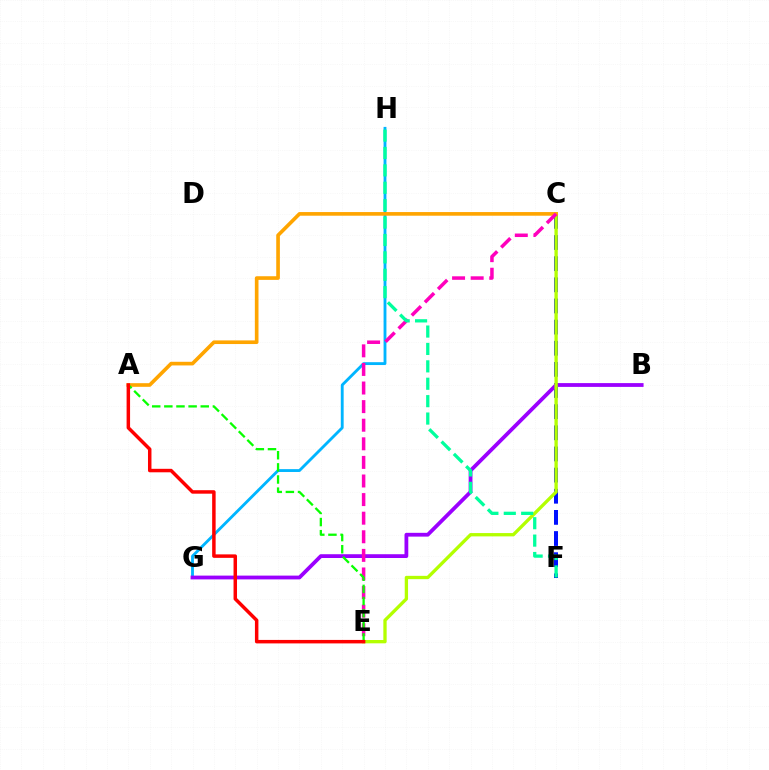{('C', 'F'): [{'color': '#0010ff', 'line_style': 'dashed', 'thickness': 2.87}], ('G', 'H'): [{'color': '#00b5ff', 'line_style': 'solid', 'thickness': 2.05}], ('B', 'G'): [{'color': '#9b00ff', 'line_style': 'solid', 'thickness': 2.73}], ('C', 'E'): [{'color': '#b3ff00', 'line_style': 'solid', 'thickness': 2.39}, {'color': '#ff00bd', 'line_style': 'dashed', 'thickness': 2.53}], ('A', 'C'): [{'color': '#ffa500', 'line_style': 'solid', 'thickness': 2.62}], ('F', 'H'): [{'color': '#00ff9d', 'line_style': 'dashed', 'thickness': 2.36}], ('A', 'E'): [{'color': '#08ff00', 'line_style': 'dashed', 'thickness': 1.65}, {'color': '#ff0000', 'line_style': 'solid', 'thickness': 2.51}]}